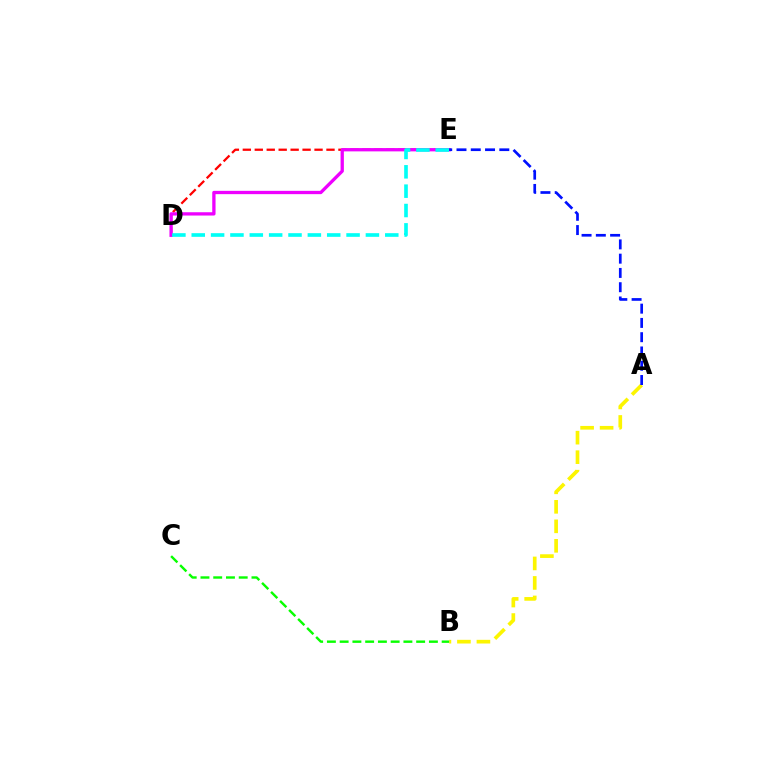{('D', 'E'): [{'color': '#ff0000', 'line_style': 'dashed', 'thickness': 1.62}, {'color': '#ee00ff', 'line_style': 'solid', 'thickness': 2.38}, {'color': '#00fff6', 'line_style': 'dashed', 'thickness': 2.63}], ('A', 'B'): [{'color': '#fcf500', 'line_style': 'dashed', 'thickness': 2.65}], ('B', 'C'): [{'color': '#08ff00', 'line_style': 'dashed', 'thickness': 1.73}], ('A', 'E'): [{'color': '#0010ff', 'line_style': 'dashed', 'thickness': 1.94}]}